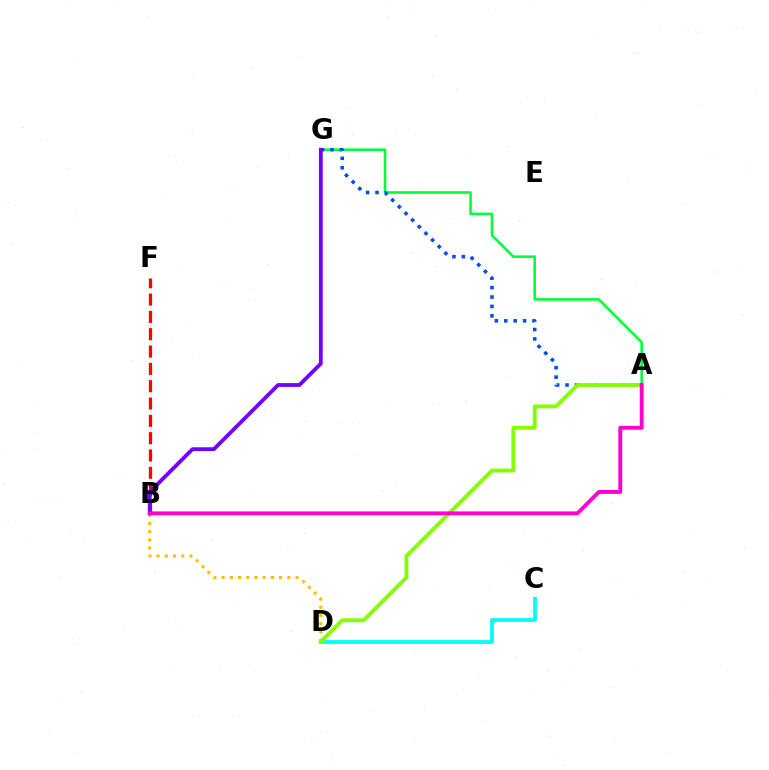{('C', 'D'): [{'color': '#00fff6', 'line_style': 'solid', 'thickness': 2.73}], ('A', 'G'): [{'color': '#00ff39', 'line_style': 'solid', 'thickness': 1.86}, {'color': '#004bff', 'line_style': 'dotted', 'thickness': 2.56}], ('B', 'D'): [{'color': '#ffbd00', 'line_style': 'dotted', 'thickness': 2.23}], ('B', 'F'): [{'color': '#ff0000', 'line_style': 'dashed', 'thickness': 2.35}], ('A', 'D'): [{'color': '#84ff00', 'line_style': 'solid', 'thickness': 2.76}], ('B', 'G'): [{'color': '#7200ff', 'line_style': 'solid', 'thickness': 2.74}], ('A', 'B'): [{'color': '#ff00cf', 'line_style': 'solid', 'thickness': 2.79}]}